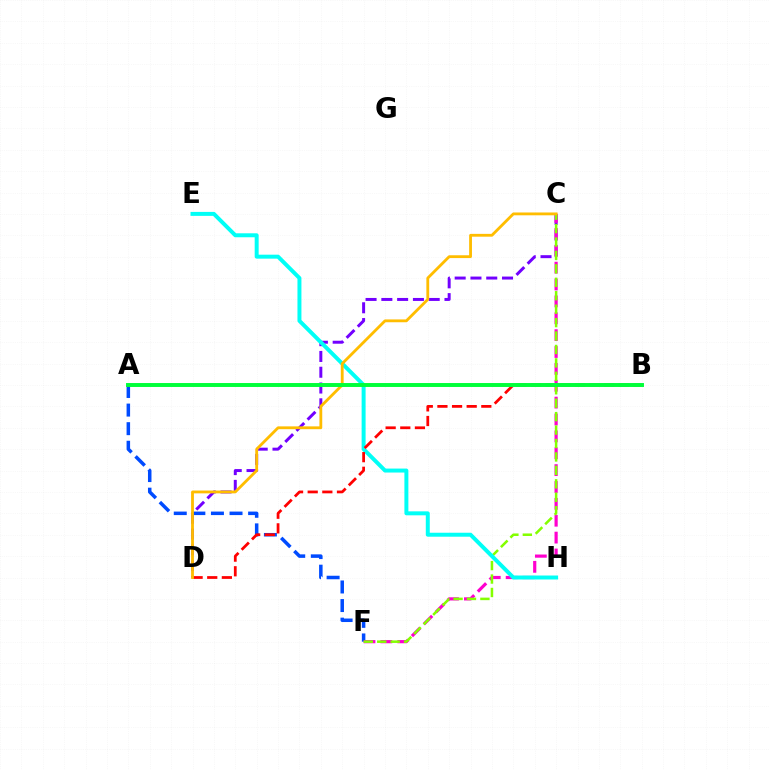{('C', 'D'): [{'color': '#7200ff', 'line_style': 'dashed', 'thickness': 2.14}, {'color': '#ffbd00', 'line_style': 'solid', 'thickness': 2.03}], ('A', 'F'): [{'color': '#004bff', 'line_style': 'dashed', 'thickness': 2.53}], ('C', 'F'): [{'color': '#ff00cf', 'line_style': 'dashed', 'thickness': 2.29}, {'color': '#84ff00', 'line_style': 'dashed', 'thickness': 1.83}], ('E', 'H'): [{'color': '#00fff6', 'line_style': 'solid', 'thickness': 2.86}], ('B', 'D'): [{'color': '#ff0000', 'line_style': 'dashed', 'thickness': 1.99}], ('A', 'B'): [{'color': '#00ff39', 'line_style': 'solid', 'thickness': 2.83}]}